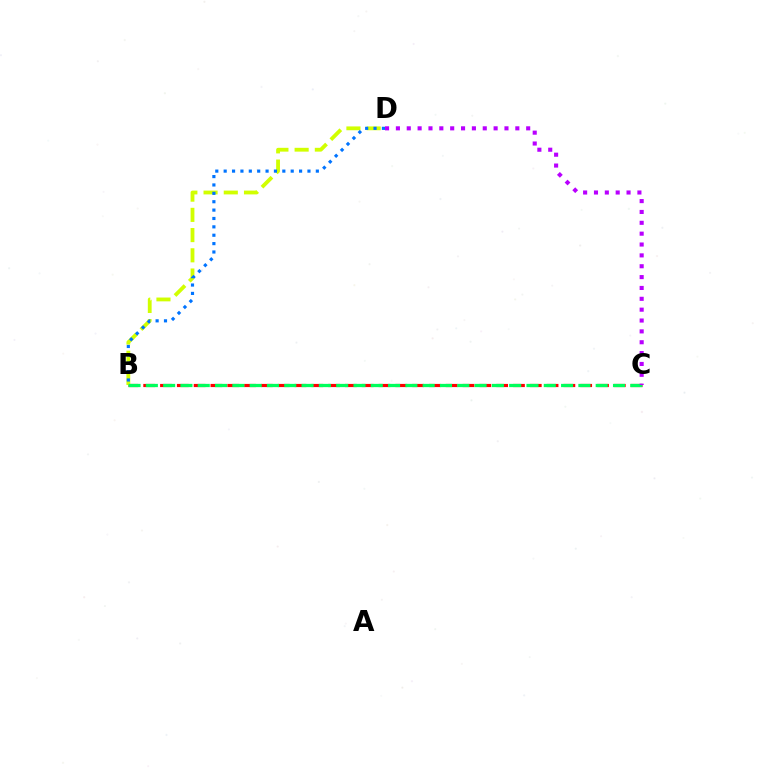{('B', 'C'): [{'color': '#ff0000', 'line_style': 'dashed', 'thickness': 2.28}, {'color': '#00ff5c', 'line_style': 'dashed', 'thickness': 2.35}], ('B', 'D'): [{'color': '#d1ff00', 'line_style': 'dashed', 'thickness': 2.75}, {'color': '#0074ff', 'line_style': 'dotted', 'thickness': 2.28}], ('C', 'D'): [{'color': '#b900ff', 'line_style': 'dotted', 'thickness': 2.95}]}